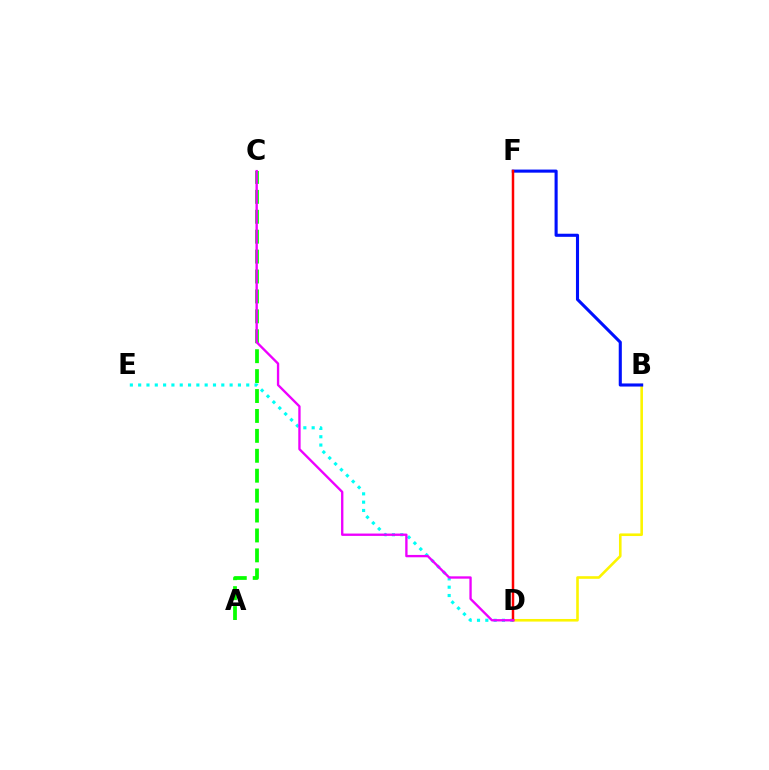{('B', 'D'): [{'color': '#fcf500', 'line_style': 'solid', 'thickness': 1.87}], ('D', 'E'): [{'color': '#00fff6', 'line_style': 'dotted', 'thickness': 2.26}], ('B', 'F'): [{'color': '#0010ff', 'line_style': 'solid', 'thickness': 2.23}], ('A', 'C'): [{'color': '#08ff00', 'line_style': 'dashed', 'thickness': 2.71}], ('D', 'F'): [{'color': '#ff0000', 'line_style': 'solid', 'thickness': 1.79}], ('C', 'D'): [{'color': '#ee00ff', 'line_style': 'solid', 'thickness': 1.69}]}